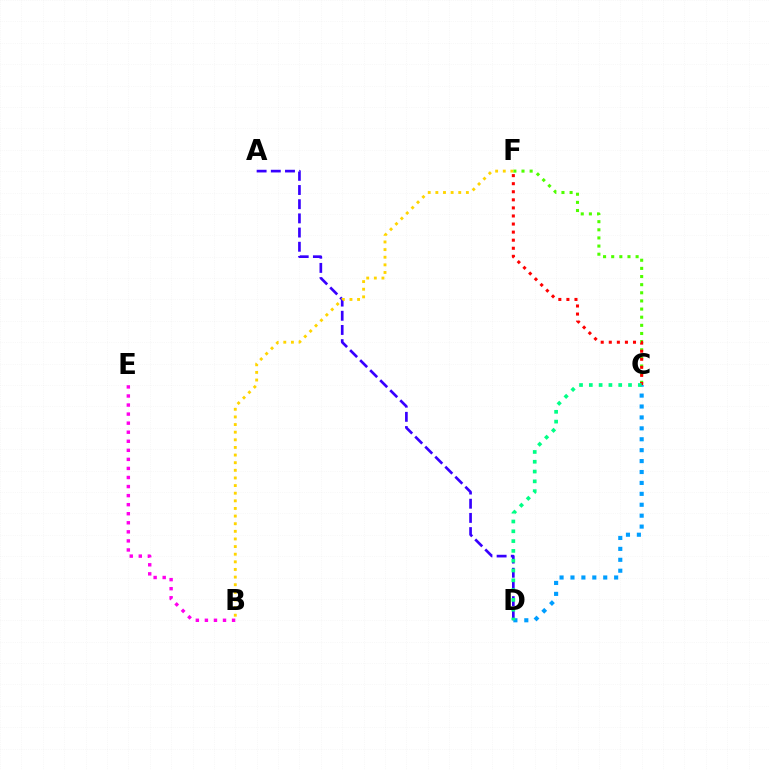{('C', 'F'): [{'color': '#4fff00', 'line_style': 'dotted', 'thickness': 2.21}, {'color': '#ff0000', 'line_style': 'dotted', 'thickness': 2.19}], ('B', 'E'): [{'color': '#ff00ed', 'line_style': 'dotted', 'thickness': 2.46}], ('A', 'D'): [{'color': '#3700ff', 'line_style': 'dashed', 'thickness': 1.93}], ('B', 'F'): [{'color': '#ffd500', 'line_style': 'dotted', 'thickness': 2.07}], ('C', 'D'): [{'color': '#009eff', 'line_style': 'dotted', 'thickness': 2.97}, {'color': '#00ff86', 'line_style': 'dotted', 'thickness': 2.66}]}